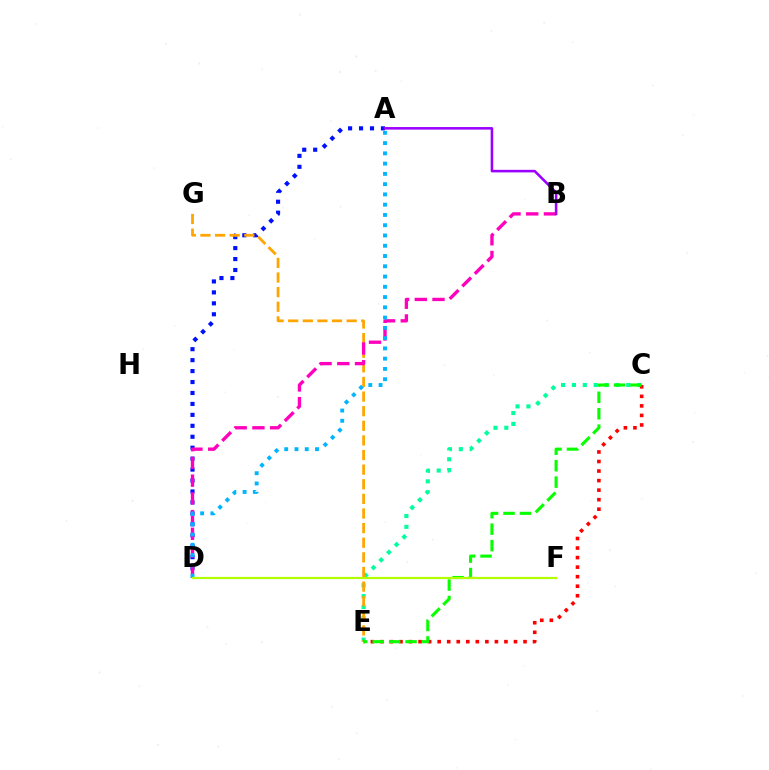{('A', 'D'): [{'color': '#0010ff', 'line_style': 'dotted', 'thickness': 2.97}, {'color': '#00b5ff', 'line_style': 'dotted', 'thickness': 2.79}], ('C', 'E'): [{'color': '#00ff9d', 'line_style': 'dotted', 'thickness': 2.95}, {'color': '#ff0000', 'line_style': 'dotted', 'thickness': 2.59}, {'color': '#08ff00', 'line_style': 'dashed', 'thickness': 2.23}], ('E', 'G'): [{'color': '#ffa500', 'line_style': 'dashed', 'thickness': 1.99}], ('B', 'D'): [{'color': '#ff00bd', 'line_style': 'dashed', 'thickness': 2.41}], ('A', 'B'): [{'color': '#9b00ff', 'line_style': 'solid', 'thickness': 1.85}], ('D', 'F'): [{'color': '#b3ff00', 'line_style': 'solid', 'thickness': 1.58}]}